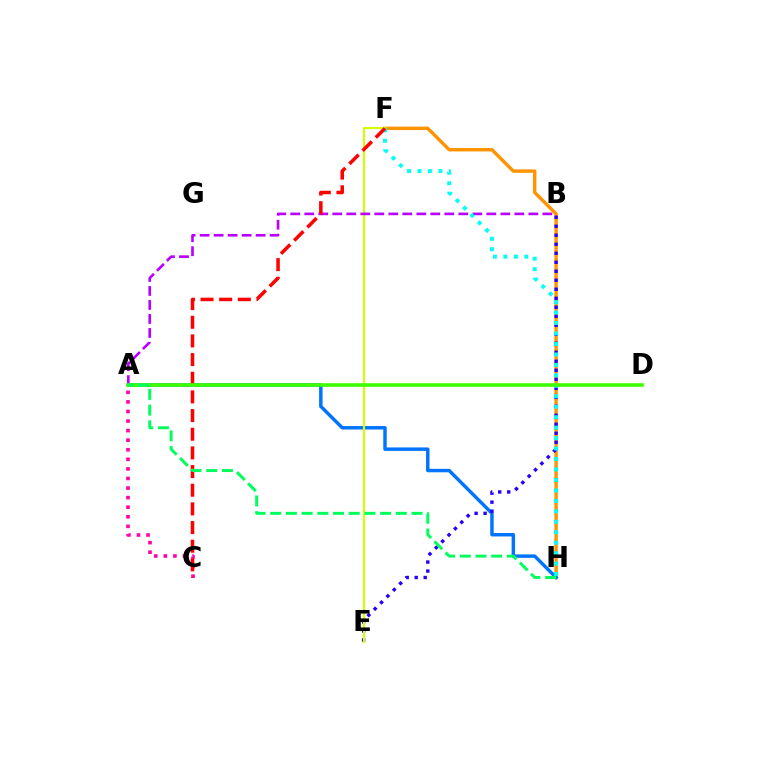{('F', 'H'): [{'color': '#ff9400', 'line_style': 'solid', 'thickness': 2.46}, {'color': '#00fff6', 'line_style': 'dotted', 'thickness': 2.84}], ('A', 'H'): [{'color': '#0074ff', 'line_style': 'solid', 'thickness': 2.49}, {'color': '#00ff5c', 'line_style': 'dashed', 'thickness': 2.13}], ('A', 'C'): [{'color': '#ff00ac', 'line_style': 'dotted', 'thickness': 2.6}], ('B', 'E'): [{'color': '#2500ff', 'line_style': 'dotted', 'thickness': 2.45}], ('E', 'F'): [{'color': '#d1ff00', 'line_style': 'solid', 'thickness': 1.54}], ('A', 'B'): [{'color': '#b900ff', 'line_style': 'dashed', 'thickness': 1.9}], ('C', 'F'): [{'color': '#ff0000', 'line_style': 'dashed', 'thickness': 2.54}], ('A', 'D'): [{'color': '#3dff00', 'line_style': 'solid', 'thickness': 2.6}]}